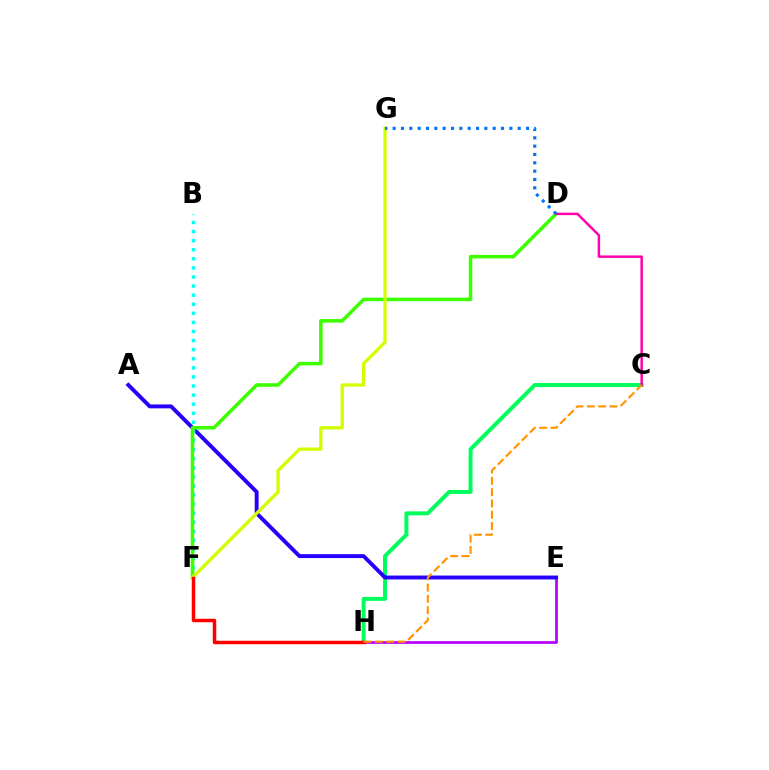{('C', 'H'): [{'color': '#00ff5c', 'line_style': 'solid', 'thickness': 2.86}, {'color': '#ff9400', 'line_style': 'dashed', 'thickness': 1.54}], ('E', 'H'): [{'color': '#b900ff', 'line_style': 'solid', 'thickness': 1.96}], ('A', 'E'): [{'color': '#2500ff', 'line_style': 'solid', 'thickness': 2.81}], ('B', 'F'): [{'color': '#00fff6', 'line_style': 'dotted', 'thickness': 2.47}], ('D', 'F'): [{'color': '#3dff00', 'line_style': 'solid', 'thickness': 2.55}], ('F', 'G'): [{'color': '#d1ff00', 'line_style': 'solid', 'thickness': 2.38}], ('F', 'H'): [{'color': '#ff0000', 'line_style': 'solid', 'thickness': 2.5}], ('C', 'D'): [{'color': '#ff00ac', 'line_style': 'solid', 'thickness': 1.78}], ('D', 'G'): [{'color': '#0074ff', 'line_style': 'dotted', 'thickness': 2.26}]}